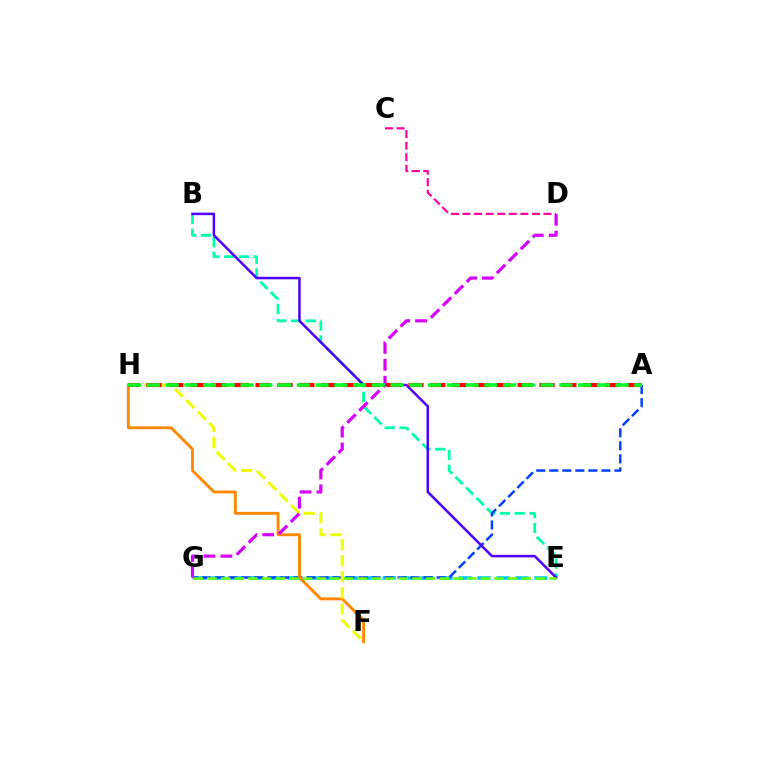{('B', 'E'): [{'color': '#00ffaf', 'line_style': 'dashed', 'thickness': 2.01}, {'color': '#4f00ff', 'line_style': 'solid', 'thickness': 1.82}], ('E', 'G'): [{'color': '#00c7ff', 'line_style': 'dashed', 'thickness': 2.58}, {'color': '#66ff00', 'line_style': 'dashed', 'thickness': 1.86}], ('A', 'G'): [{'color': '#003fff', 'line_style': 'dashed', 'thickness': 1.77}], ('F', 'H'): [{'color': '#ff8800', 'line_style': 'solid', 'thickness': 2.09}, {'color': '#eeff00', 'line_style': 'dashed', 'thickness': 2.18}], ('D', 'G'): [{'color': '#d600ff', 'line_style': 'dashed', 'thickness': 2.3}], ('C', 'D'): [{'color': '#ff00a0', 'line_style': 'dashed', 'thickness': 1.57}], ('A', 'H'): [{'color': '#ff0000', 'line_style': 'dashed', 'thickness': 2.97}, {'color': '#00ff27', 'line_style': 'dashed', 'thickness': 2.55}]}